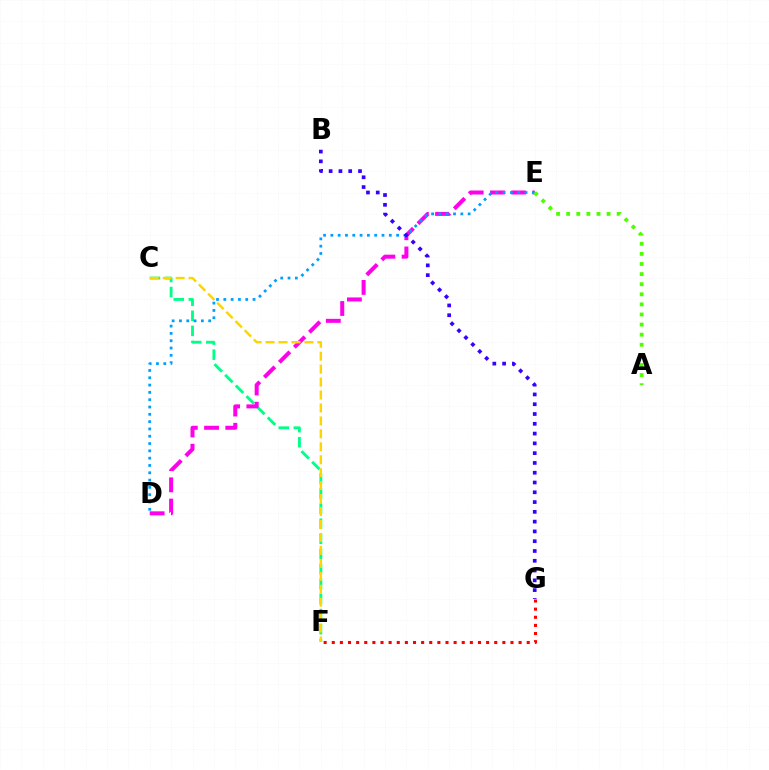{('F', 'G'): [{'color': '#ff0000', 'line_style': 'dotted', 'thickness': 2.21}], ('C', 'F'): [{'color': '#00ff86', 'line_style': 'dashed', 'thickness': 2.05}, {'color': '#ffd500', 'line_style': 'dashed', 'thickness': 1.76}], ('D', 'E'): [{'color': '#ff00ed', 'line_style': 'dashed', 'thickness': 2.89}, {'color': '#009eff', 'line_style': 'dotted', 'thickness': 1.99}], ('B', 'G'): [{'color': '#3700ff', 'line_style': 'dotted', 'thickness': 2.66}], ('A', 'E'): [{'color': '#4fff00', 'line_style': 'dotted', 'thickness': 2.74}]}